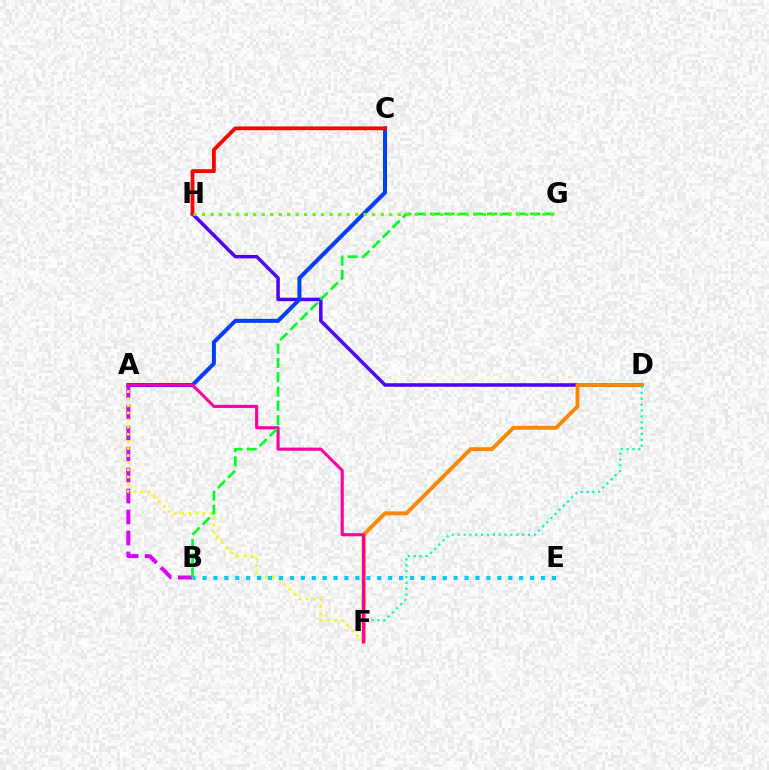{('D', 'H'): [{'color': '#4f00ff', 'line_style': 'solid', 'thickness': 2.52}], ('A', 'B'): [{'color': '#d600ff', 'line_style': 'dashed', 'thickness': 2.85}], ('A', 'F'): [{'color': '#eeff00', 'line_style': 'dotted', 'thickness': 1.93}, {'color': '#ff00a0', 'line_style': 'solid', 'thickness': 2.24}], ('A', 'C'): [{'color': '#003fff', 'line_style': 'solid', 'thickness': 2.88}], ('C', 'H'): [{'color': '#ff0000', 'line_style': 'solid', 'thickness': 2.74}], ('D', 'F'): [{'color': '#ff8800', 'line_style': 'solid', 'thickness': 2.81}, {'color': '#00ffaf', 'line_style': 'dotted', 'thickness': 1.59}], ('B', 'G'): [{'color': '#00ff27', 'line_style': 'dashed', 'thickness': 1.94}], ('B', 'E'): [{'color': '#00c7ff', 'line_style': 'dotted', 'thickness': 2.97}], ('G', 'H'): [{'color': '#66ff00', 'line_style': 'dotted', 'thickness': 2.31}]}